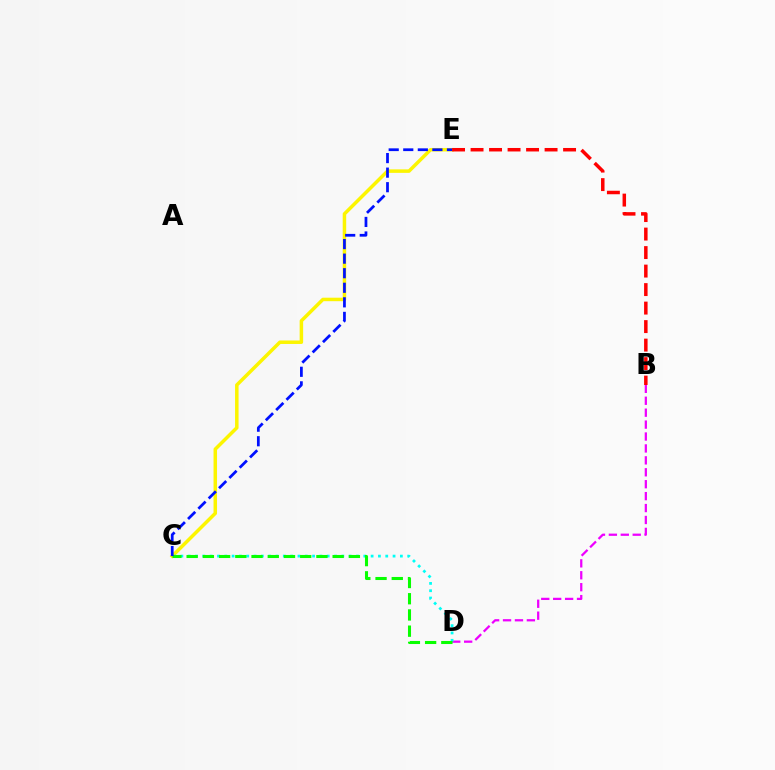{('C', 'E'): [{'color': '#fcf500', 'line_style': 'solid', 'thickness': 2.52}, {'color': '#0010ff', 'line_style': 'dashed', 'thickness': 1.98}], ('B', 'D'): [{'color': '#ee00ff', 'line_style': 'dashed', 'thickness': 1.62}], ('C', 'D'): [{'color': '#00fff6', 'line_style': 'dotted', 'thickness': 1.99}, {'color': '#08ff00', 'line_style': 'dashed', 'thickness': 2.2}], ('B', 'E'): [{'color': '#ff0000', 'line_style': 'dashed', 'thickness': 2.51}]}